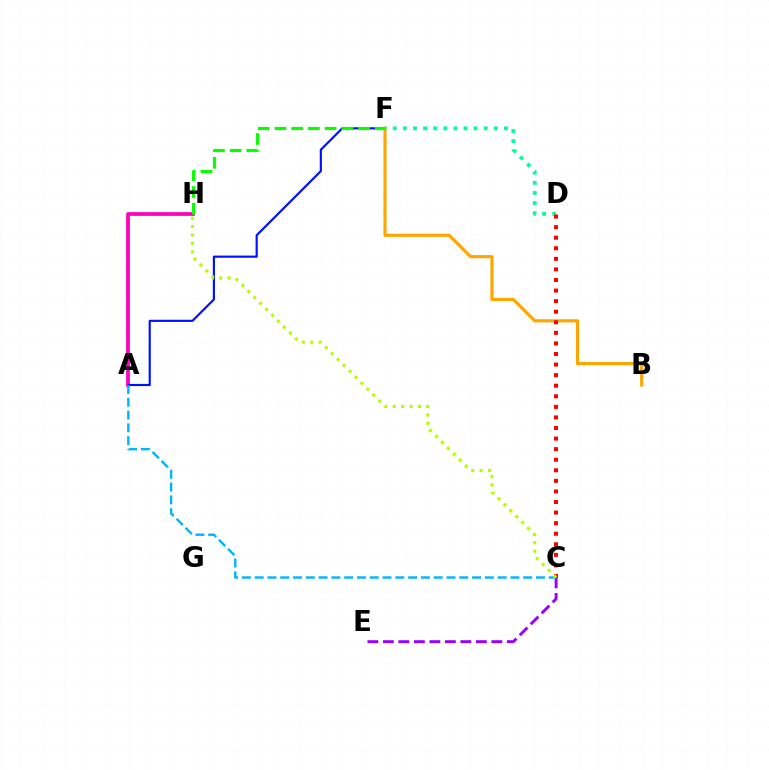{('B', 'F'): [{'color': '#ffa500', 'line_style': 'solid', 'thickness': 2.26}], ('A', 'H'): [{'color': '#ff00bd', 'line_style': 'solid', 'thickness': 2.7}], ('A', 'F'): [{'color': '#0010ff', 'line_style': 'solid', 'thickness': 1.56}], ('F', 'H'): [{'color': '#08ff00', 'line_style': 'dashed', 'thickness': 2.27}], ('C', 'E'): [{'color': '#9b00ff', 'line_style': 'dashed', 'thickness': 2.11}], ('D', 'F'): [{'color': '#00ff9d', 'line_style': 'dotted', 'thickness': 2.75}], ('C', 'D'): [{'color': '#ff0000', 'line_style': 'dotted', 'thickness': 2.87}], ('A', 'C'): [{'color': '#00b5ff', 'line_style': 'dashed', 'thickness': 1.74}], ('C', 'H'): [{'color': '#b3ff00', 'line_style': 'dotted', 'thickness': 2.28}]}